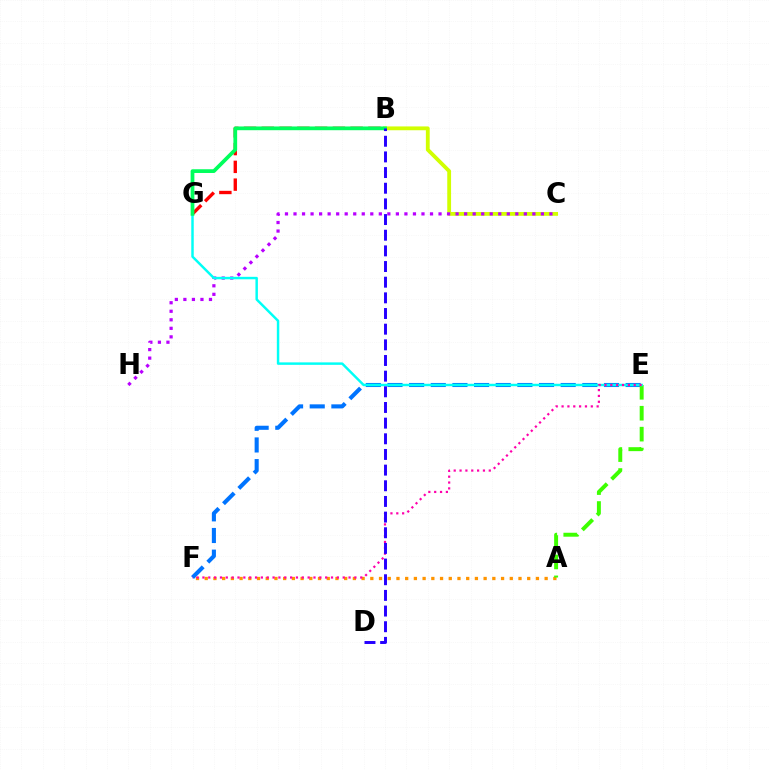{('B', 'G'): [{'color': '#ff0000', 'line_style': 'dashed', 'thickness': 2.41}, {'color': '#00ff5c', 'line_style': 'solid', 'thickness': 2.69}], ('B', 'C'): [{'color': '#d1ff00', 'line_style': 'solid', 'thickness': 2.75}], ('C', 'H'): [{'color': '#b900ff', 'line_style': 'dotted', 'thickness': 2.32}], ('E', 'F'): [{'color': '#0074ff', 'line_style': 'dashed', 'thickness': 2.94}, {'color': '#ff00ac', 'line_style': 'dotted', 'thickness': 1.59}], ('A', 'F'): [{'color': '#ff9400', 'line_style': 'dotted', 'thickness': 2.37}], ('A', 'E'): [{'color': '#3dff00', 'line_style': 'dashed', 'thickness': 2.84}], ('E', 'G'): [{'color': '#00fff6', 'line_style': 'solid', 'thickness': 1.77}], ('B', 'D'): [{'color': '#2500ff', 'line_style': 'dashed', 'thickness': 2.13}]}